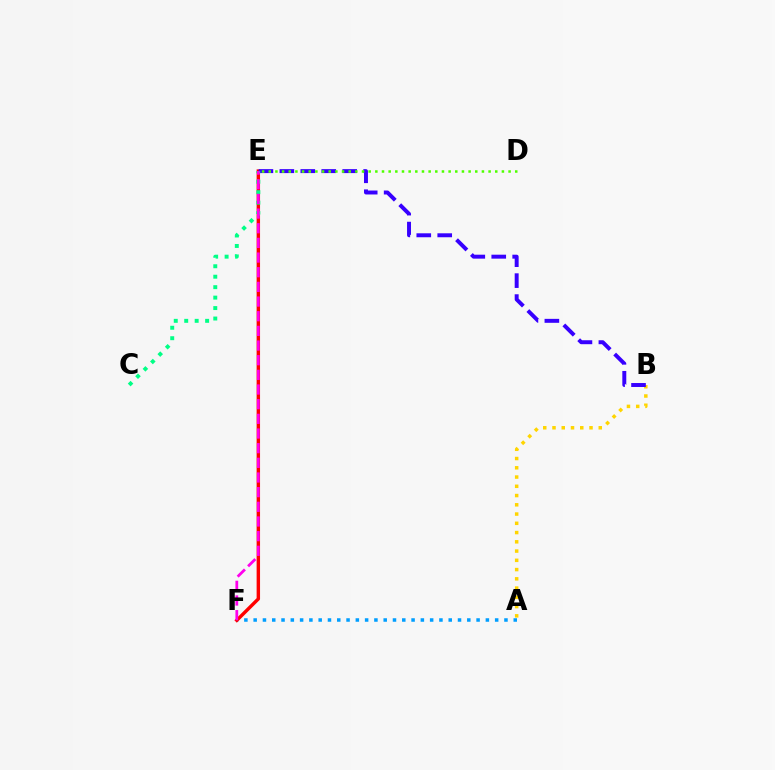{('A', 'B'): [{'color': '#ffd500', 'line_style': 'dotted', 'thickness': 2.51}], ('A', 'F'): [{'color': '#009eff', 'line_style': 'dotted', 'thickness': 2.52}], ('E', 'F'): [{'color': '#ff0000', 'line_style': 'solid', 'thickness': 2.46}, {'color': '#ff00ed', 'line_style': 'dashed', 'thickness': 1.99}], ('B', 'E'): [{'color': '#3700ff', 'line_style': 'dashed', 'thickness': 2.85}], ('D', 'E'): [{'color': '#4fff00', 'line_style': 'dotted', 'thickness': 1.81}], ('C', 'E'): [{'color': '#00ff86', 'line_style': 'dotted', 'thickness': 2.84}]}